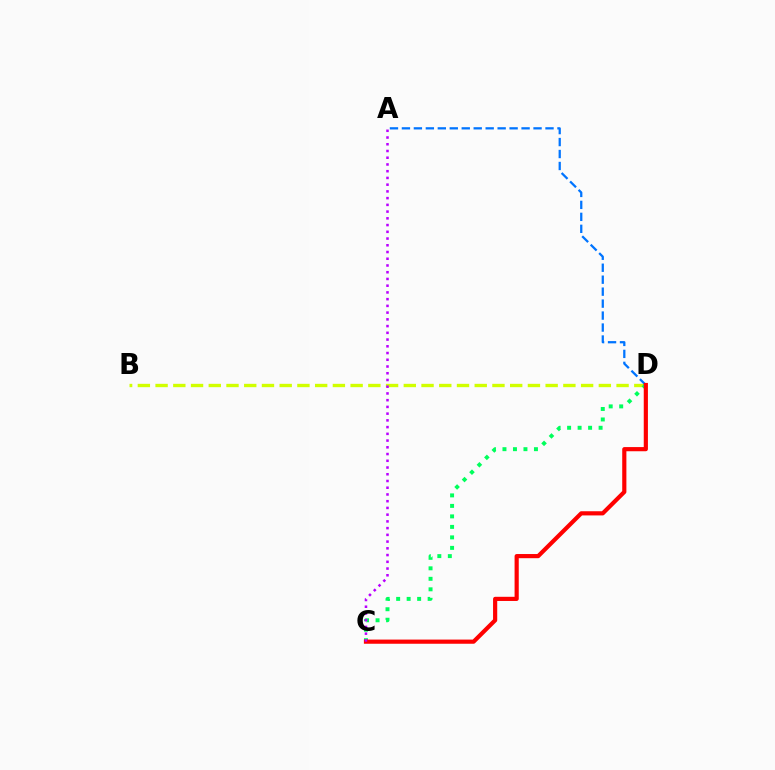{('B', 'D'): [{'color': '#d1ff00', 'line_style': 'dashed', 'thickness': 2.41}], ('C', 'D'): [{'color': '#00ff5c', 'line_style': 'dotted', 'thickness': 2.85}, {'color': '#ff0000', 'line_style': 'solid', 'thickness': 3.0}], ('A', 'D'): [{'color': '#0074ff', 'line_style': 'dashed', 'thickness': 1.63}], ('A', 'C'): [{'color': '#b900ff', 'line_style': 'dotted', 'thickness': 1.83}]}